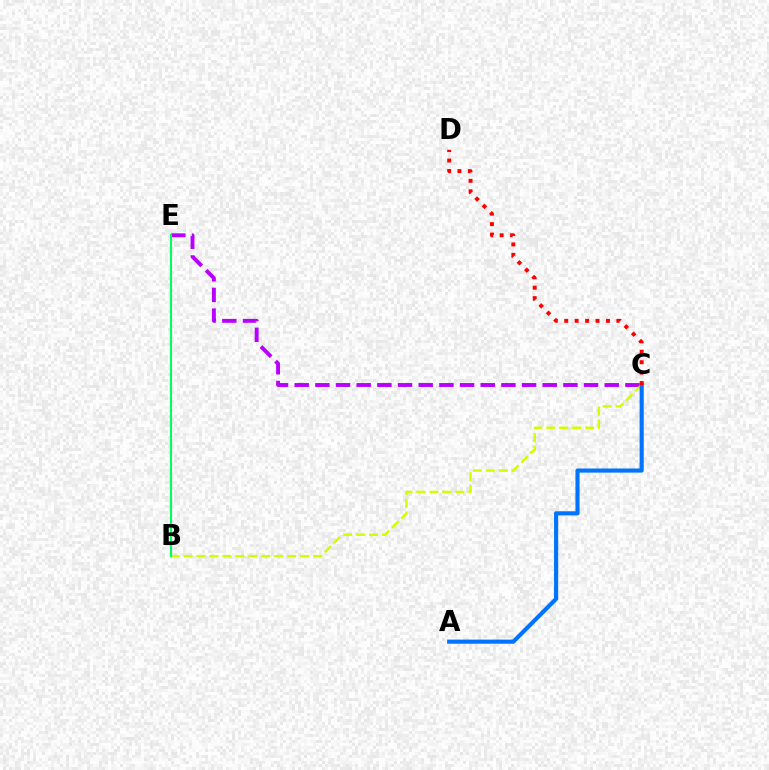{('C', 'E'): [{'color': '#b900ff', 'line_style': 'dashed', 'thickness': 2.81}], ('B', 'C'): [{'color': '#d1ff00', 'line_style': 'dashed', 'thickness': 1.76}], ('A', 'C'): [{'color': '#0074ff', 'line_style': 'solid', 'thickness': 2.97}], ('B', 'E'): [{'color': '#00ff5c', 'line_style': 'solid', 'thickness': 1.52}], ('C', 'D'): [{'color': '#ff0000', 'line_style': 'dotted', 'thickness': 2.83}]}